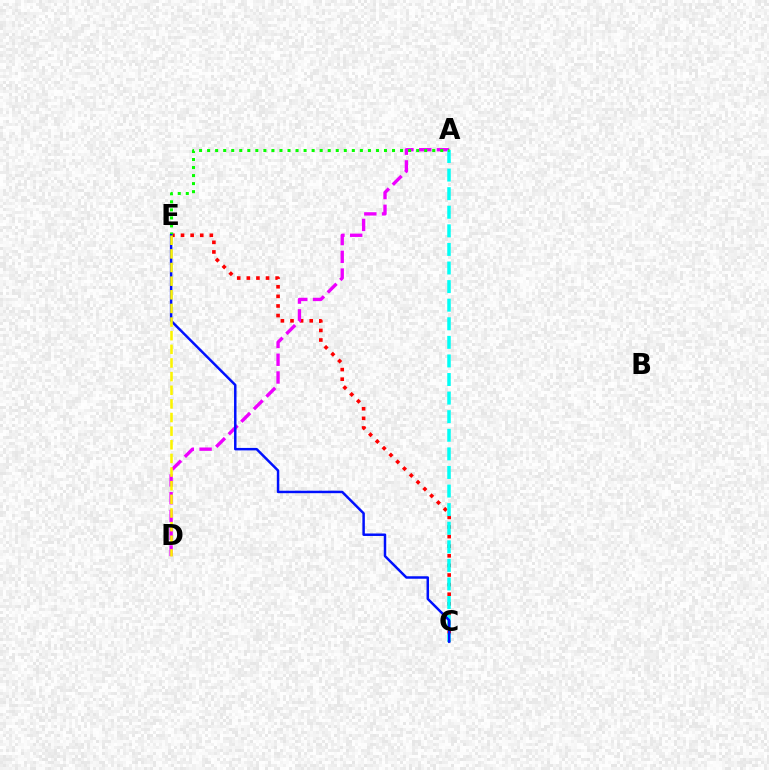{('C', 'E'): [{'color': '#ff0000', 'line_style': 'dotted', 'thickness': 2.61}, {'color': '#0010ff', 'line_style': 'solid', 'thickness': 1.78}], ('A', 'D'): [{'color': '#ee00ff', 'line_style': 'dashed', 'thickness': 2.41}], ('A', 'C'): [{'color': '#00fff6', 'line_style': 'dashed', 'thickness': 2.52}], ('A', 'E'): [{'color': '#08ff00', 'line_style': 'dotted', 'thickness': 2.18}], ('D', 'E'): [{'color': '#fcf500', 'line_style': 'dashed', 'thickness': 1.85}]}